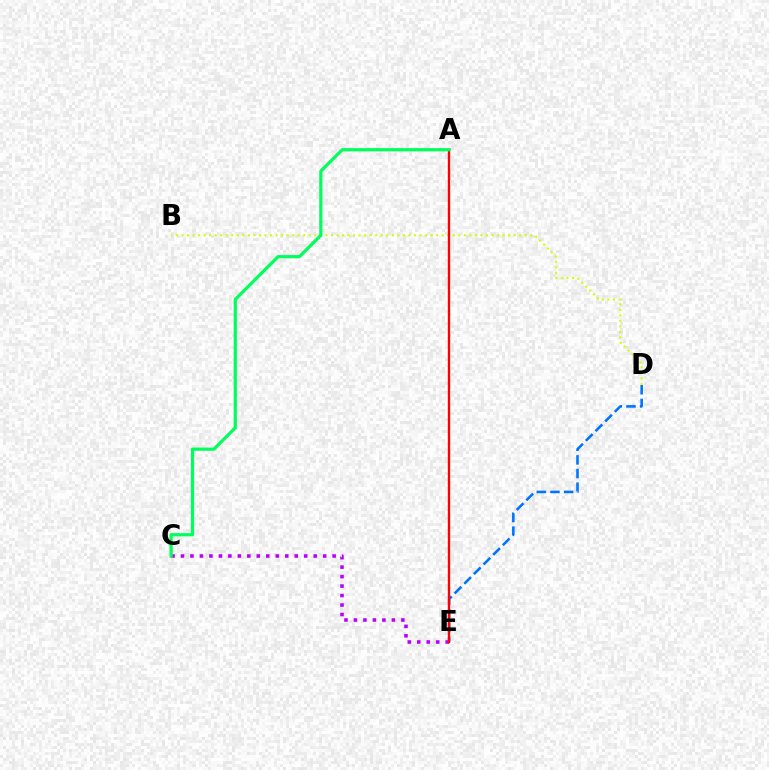{('B', 'D'): [{'color': '#d1ff00', 'line_style': 'dotted', 'thickness': 1.5}], ('D', 'E'): [{'color': '#0074ff', 'line_style': 'dashed', 'thickness': 1.85}], ('C', 'E'): [{'color': '#b900ff', 'line_style': 'dotted', 'thickness': 2.58}], ('A', 'E'): [{'color': '#ff0000', 'line_style': 'solid', 'thickness': 1.7}], ('A', 'C'): [{'color': '#00ff5c', 'line_style': 'solid', 'thickness': 2.31}]}